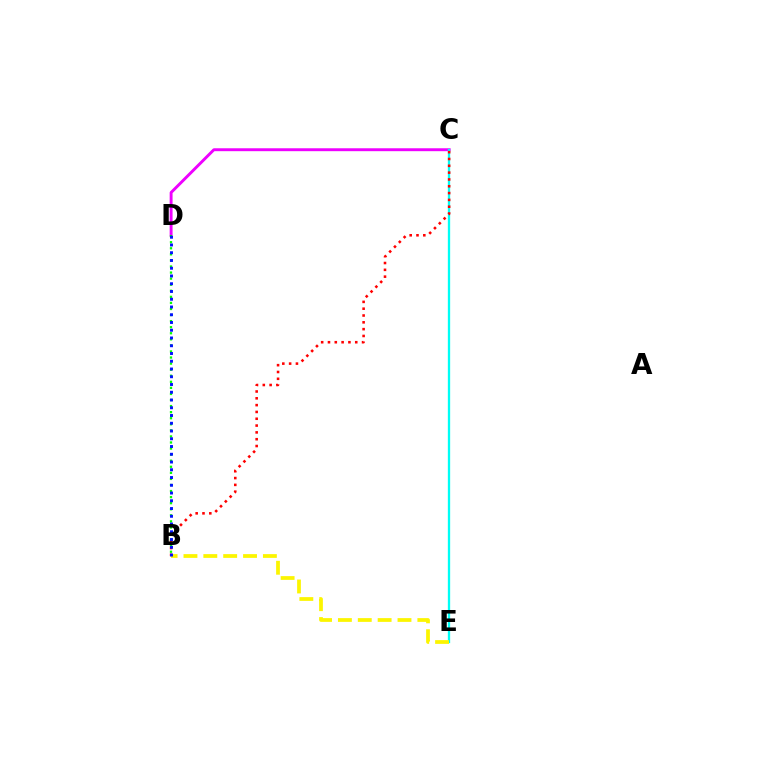{('C', 'D'): [{'color': '#ee00ff', 'line_style': 'solid', 'thickness': 2.1}], ('B', 'D'): [{'color': '#08ff00', 'line_style': 'dotted', 'thickness': 1.65}, {'color': '#0010ff', 'line_style': 'dotted', 'thickness': 2.11}], ('C', 'E'): [{'color': '#00fff6', 'line_style': 'solid', 'thickness': 1.67}], ('B', 'C'): [{'color': '#ff0000', 'line_style': 'dotted', 'thickness': 1.85}], ('B', 'E'): [{'color': '#fcf500', 'line_style': 'dashed', 'thickness': 2.7}]}